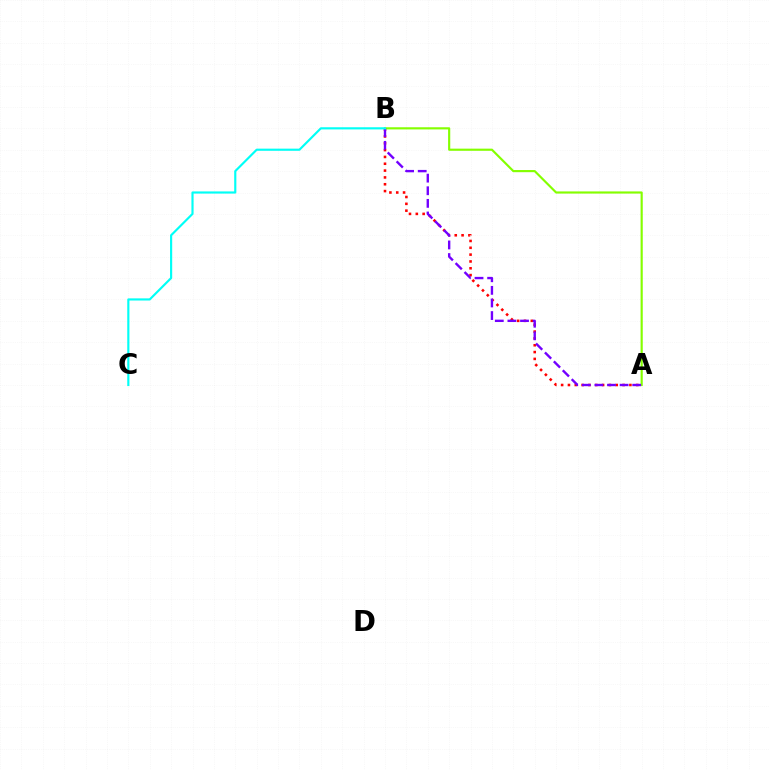{('A', 'B'): [{'color': '#ff0000', 'line_style': 'dotted', 'thickness': 1.86}, {'color': '#84ff00', 'line_style': 'solid', 'thickness': 1.55}, {'color': '#7200ff', 'line_style': 'dashed', 'thickness': 1.71}], ('B', 'C'): [{'color': '#00fff6', 'line_style': 'solid', 'thickness': 1.55}]}